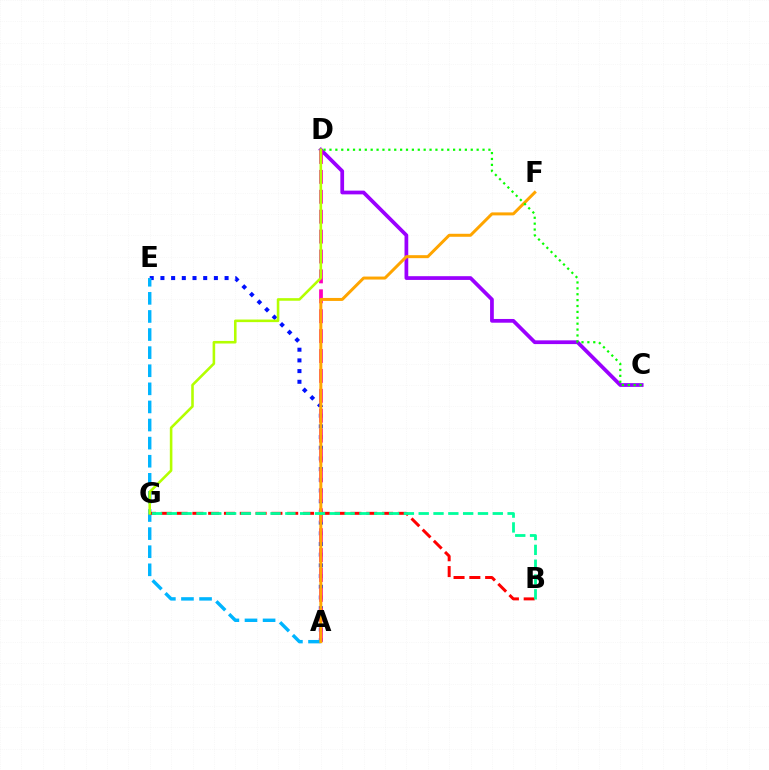{('C', 'D'): [{'color': '#9b00ff', 'line_style': 'solid', 'thickness': 2.69}, {'color': '#08ff00', 'line_style': 'dotted', 'thickness': 1.6}], ('A', 'E'): [{'color': '#0010ff', 'line_style': 'dotted', 'thickness': 2.91}, {'color': '#00b5ff', 'line_style': 'dashed', 'thickness': 2.46}], ('A', 'D'): [{'color': '#ff00bd', 'line_style': 'dashed', 'thickness': 2.7}], ('B', 'G'): [{'color': '#ff0000', 'line_style': 'dashed', 'thickness': 2.15}, {'color': '#00ff9d', 'line_style': 'dashed', 'thickness': 2.01}], ('A', 'F'): [{'color': '#ffa500', 'line_style': 'solid', 'thickness': 2.15}], ('D', 'G'): [{'color': '#b3ff00', 'line_style': 'solid', 'thickness': 1.86}]}